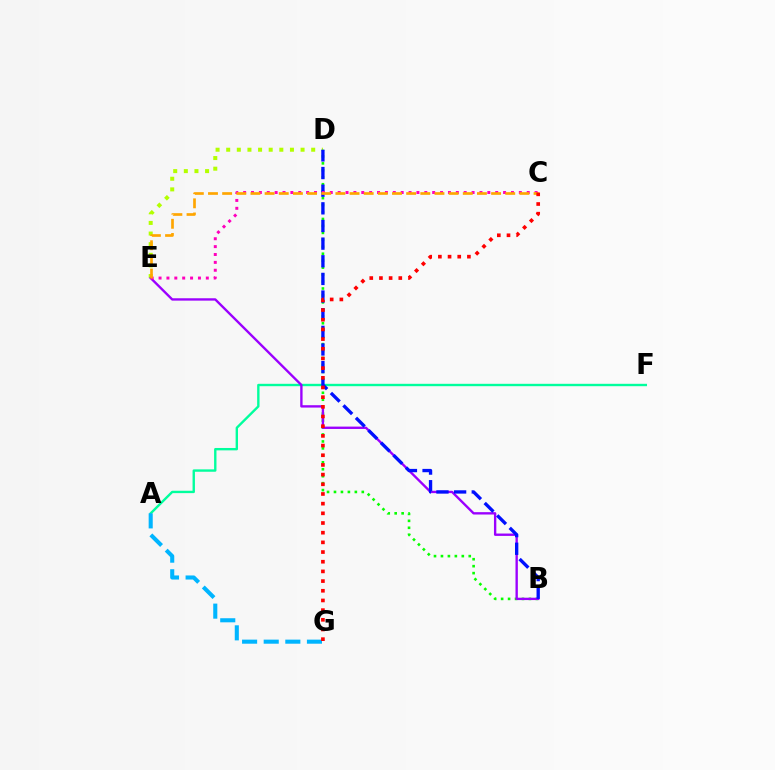{('A', 'F'): [{'color': '#00ff9d', 'line_style': 'solid', 'thickness': 1.71}], ('D', 'E'): [{'color': '#b3ff00', 'line_style': 'dotted', 'thickness': 2.89}], ('B', 'D'): [{'color': '#08ff00', 'line_style': 'dotted', 'thickness': 1.89}, {'color': '#0010ff', 'line_style': 'dashed', 'thickness': 2.4}], ('B', 'E'): [{'color': '#9b00ff', 'line_style': 'solid', 'thickness': 1.7}], ('A', 'G'): [{'color': '#00b5ff', 'line_style': 'dashed', 'thickness': 2.94}], ('C', 'E'): [{'color': '#ff00bd', 'line_style': 'dotted', 'thickness': 2.14}, {'color': '#ffa500', 'line_style': 'dashed', 'thickness': 1.92}], ('C', 'G'): [{'color': '#ff0000', 'line_style': 'dotted', 'thickness': 2.63}]}